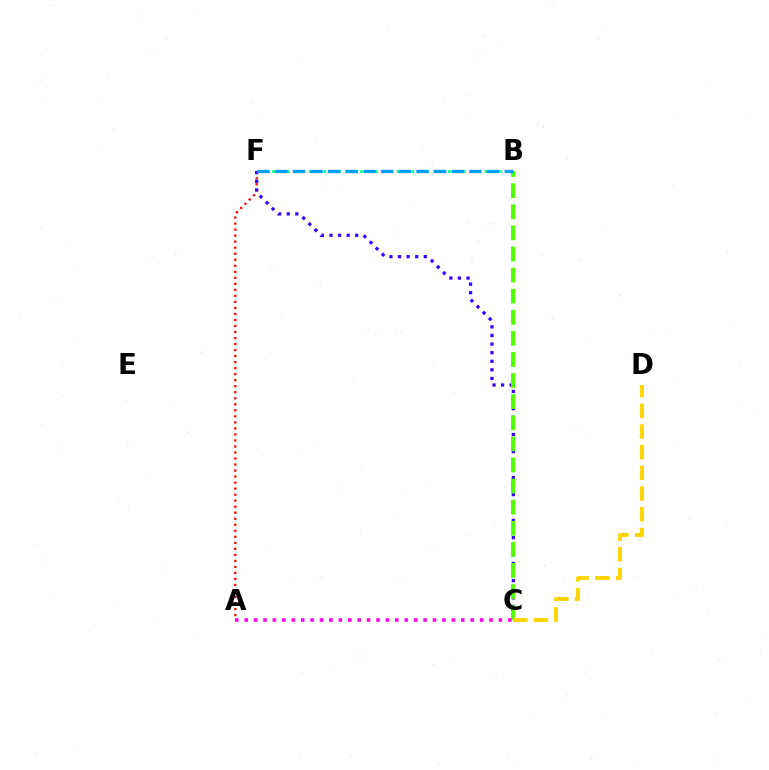{('A', 'F'): [{'color': '#ff0000', 'line_style': 'dotted', 'thickness': 1.64}], ('C', 'F'): [{'color': '#3700ff', 'line_style': 'dotted', 'thickness': 2.34}], ('B', 'C'): [{'color': '#4fff00', 'line_style': 'dashed', 'thickness': 2.87}], ('B', 'F'): [{'color': '#00ff86', 'line_style': 'dotted', 'thickness': 1.99}, {'color': '#009eff', 'line_style': 'dashed', 'thickness': 2.4}], ('C', 'D'): [{'color': '#ffd500', 'line_style': 'dashed', 'thickness': 2.81}], ('A', 'C'): [{'color': '#ff00ed', 'line_style': 'dotted', 'thickness': 2.56}]}